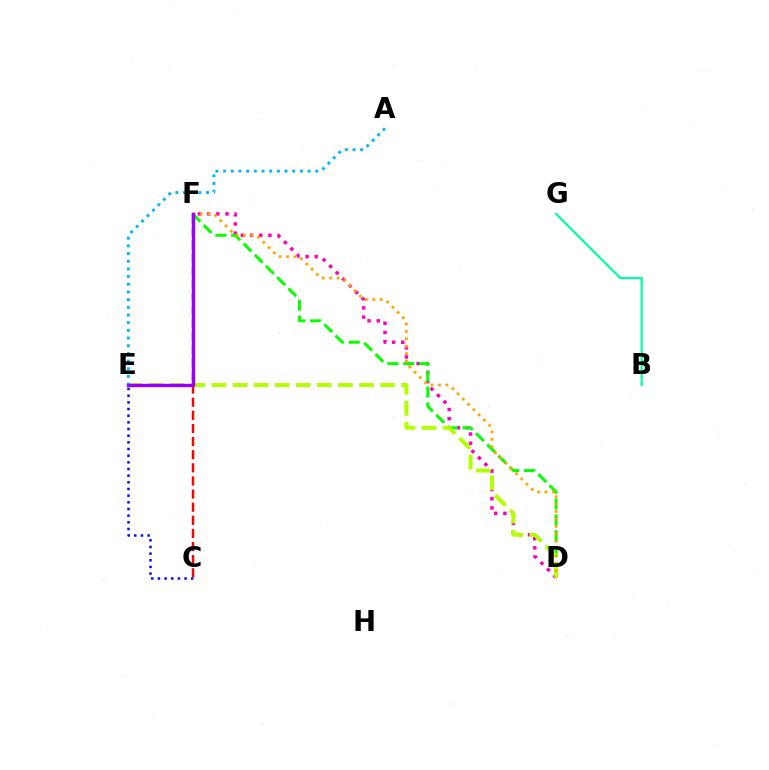{('D', 'F'): [{'color': '#ff00bd', 'line_style': 'dotted', 'thickness': 2.5}, {'color': '#08ff00', 'line_style': 'dashed', 'thickness': 2.15}, {'color': '#ffa500', 'line_style': 'dotted', 'thickness': 2.02}], ('D', 'E'): [{'color': '#b3ff00', 'line_style': 'dashed', 'thickness': 2.86}], ('A', 'E'): [{'color': '#00b5ff', 'line_style': 'dotted', 'thickness': 2.09}], ('B', 'G'): [{'color': '#00ff9d', 'line_style': 'solid', 'thickness': 1.56}], ('C', 'E'): [{'color': '#0010ff', 'line_style': 'dotted', 'thickness': 1.81}], ('C', 'F'): [{'color': '#ff0000', 'line_style': 'dashed', 'thickness': 1.78}], ('E', 'F'): [{'color': '#9b00ff', 'line_style': 'solid', 'thickness': 2.45}]}